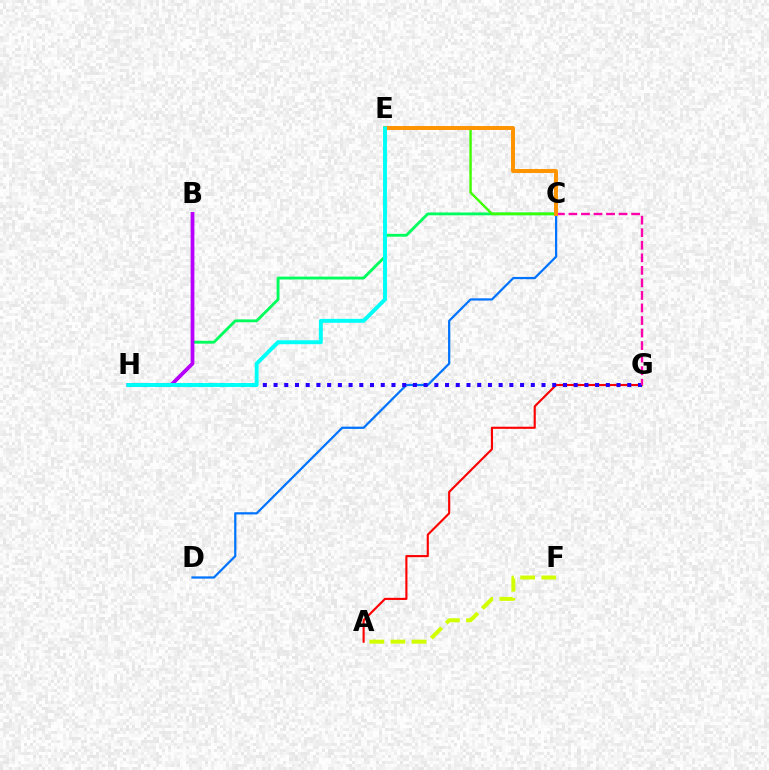{('C', 'D'): [{'color': '#0074ff', 'line_style': 'solid', 'thickness': 1.61}], ('C', 'H'): [{'color': '#00ff5c', 'line_style': 'solid', 'thickness': 2.03}], ('C', 'E'): [{'color': '#3dff00', 'line_style': 'solid', 'thickness': 1.72}, {'color': '#ff9400', 'line_style': 'solid', 'thickness': 2.85}], ('A', 'G'): [{'color': '#ff0000', 'line_style': 'solid', 'thickness': 1.53}], ('G', 'H'): [{'color': '#2500ff', 'line_style': 'dotted', 'thickness': 2.91}], ('C', 'G'): [{'color': '#ff00ac', 'line_style': 'dashed', 'thickness': 1.7}], ('B', 'H'): [{'color': '#b900ff', 'line_style': 'solid', 'thickness': 2.71}], ('E', 'H'): [{'color': '#00fff6', 'line_style': 'solid', 'thickness': 2.82}], ('A', 'F'): [{'color': '#d1ff00', 'line_style': 'dashed', 'thickness': 2.87}]}